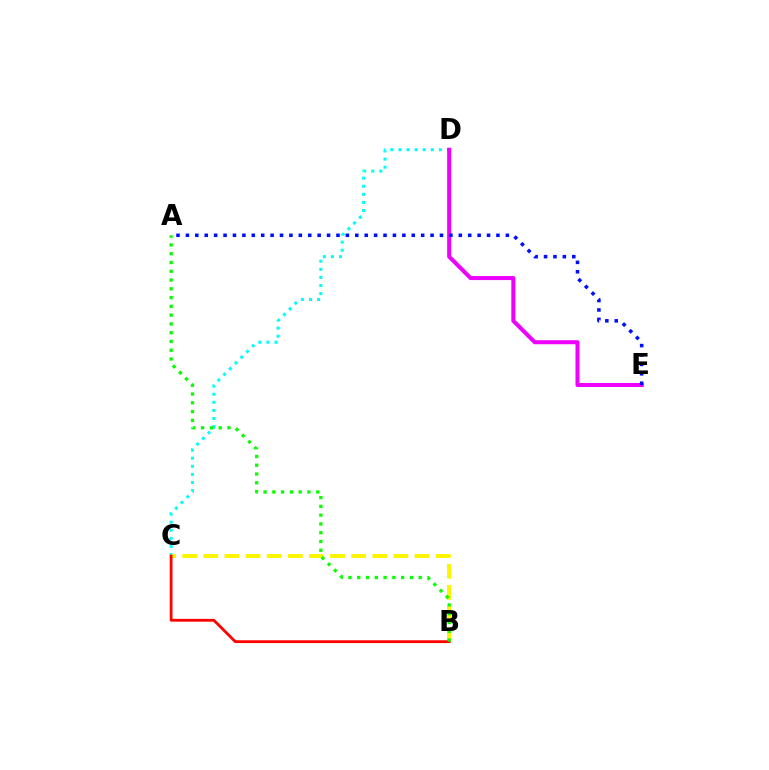{('C', 'D'): [{'color': '#00fff6', 'line_style': 'dotted', 'thickness': 2.2}], ('B', 'C'): [{'color': '#fcf500', 'line_style': 'dashed', 'thickness': 2.87}, {'color': '#ff0000', 'line_style': 'solid', 'thickness': 2.01}], ('D', 'E'): [{'color': '#ee00ff', 'line_style': 'solid', 'thickness': 2.9}], ('A', 'B'): [{'color': '#08ff00', 'line_style': 'dotted', 'thickness': 2.38}], ('A', 'E'): [{'color': '#0010ff', 'line_style': 'dotted', 'thickness': 2.56}]}